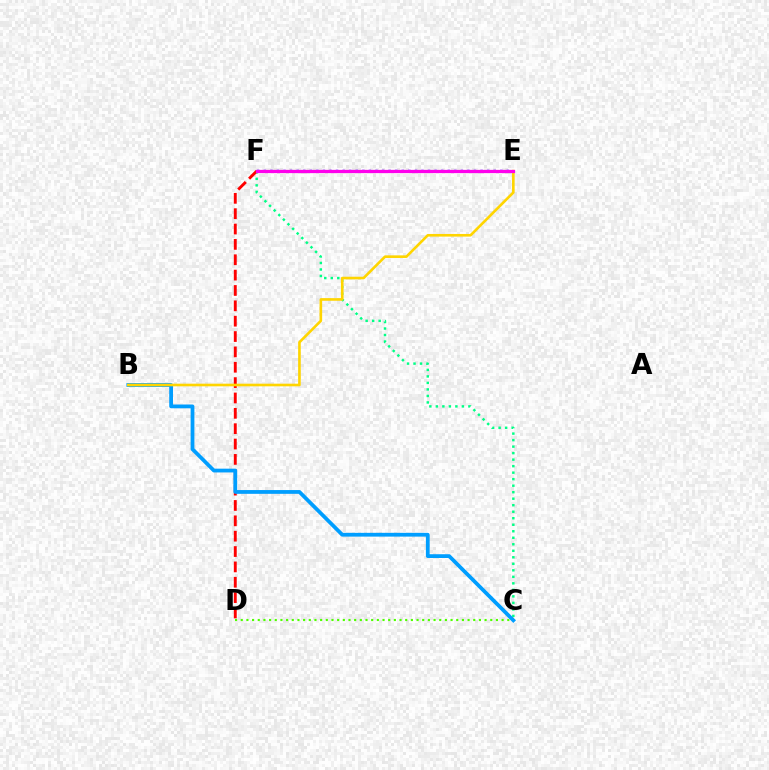{('C', 'F'): [{'color': '#00ff86', 'line_style': 'dotted', 'thickness': 1.77}], ('D', 'F'): [{'color': '#ff0000', 'line_style': 'dashed', 'thickness': 2.09}], ('C', 'D'): [{'color': '#4fff00', 'line_style': 'dotted', 'thickness': 1.54}], ('E', 'F'): [{'color': '#3700ff', 'line_style': 'dotted', 'thickness': 1.78}, {'color': '#ff00ed', 'line_style': 'solid', 'thickness': 2.34}], ('B', 'C'): [{'color': '#009eff', 'line_style': 'solid', 'thickness': 2.72}], ('B', 'E'): [{'color': '#ffd500', 'line_style': 'solid', 'thickness': 1.89}]}